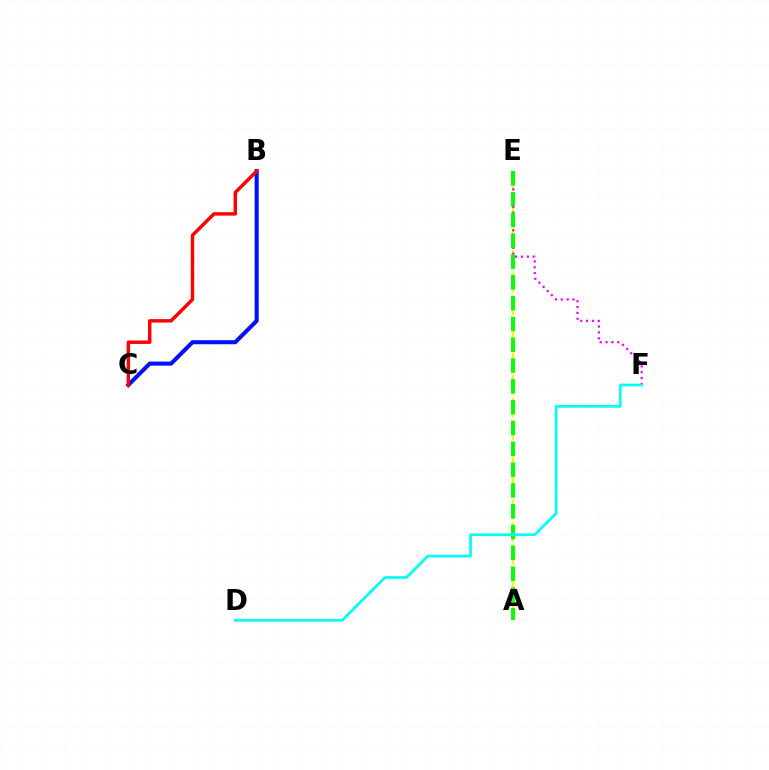{('A', 'E'): [{'color': '#fcf500', 'line_style': 'dashed', 'thickness': 1.54}, {'color': '#08ff00', 'line_style': 'dashed', 'thickness': 2.83}], ('B', 'C'): [{'color': '#0010ff', 'line_style': 'solid', 'thickness': 2.92}, {'color': '#ff0000', 'line_style': 'solid', 'thickness': 2.47}], ('E', 'F'): [{'color': '#ee00ff', 'line_style': 'dotted', 'thickness': 1.59}], ('D', 'F'): [{'color': '#00fff6', 'line_style': 'solid', 'thickness': 1.94}]}